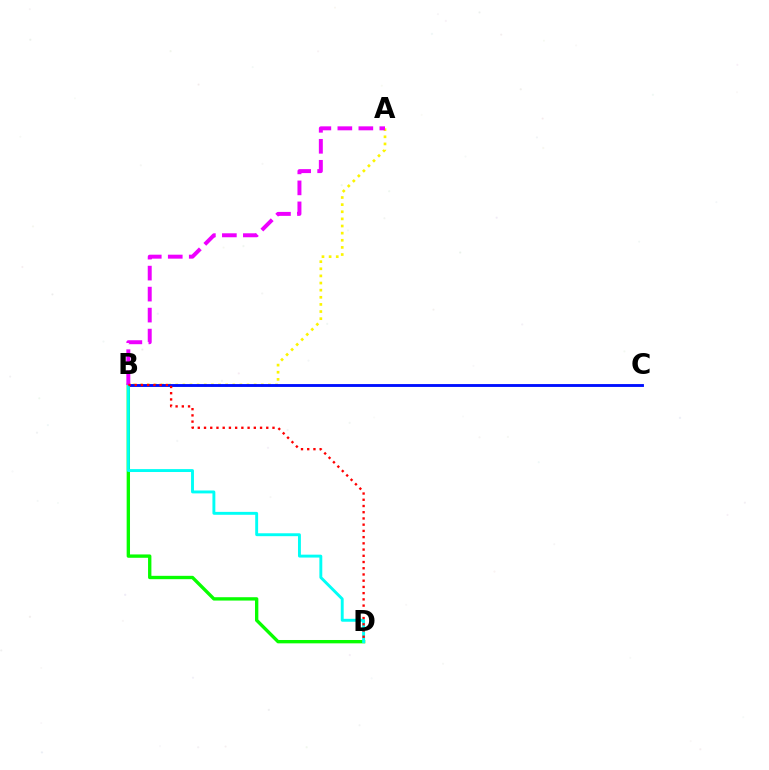{('A', 'B'): [{'color': '#fcf500', 'line_style': 'dotted', 'thickness': 1.94}, {'color': '#ee00ff', 'line_style': 'dashed', 'thickness': 2.85}], ('B', 'D'): [{'color': '#08ff00', 'line_style': 'solid', 'thickness': 2.41}, {'color': '#00fff6', 'line_style': 'solid', 'thickness': 2.09}, {'color': '#ff0000', 'line_style': 'dotted', 'thickness': 1.69}], ('B', 'C'): [{'color': '#0010ff', 'line_style': 'solid', 'thickness': 2.06}]}